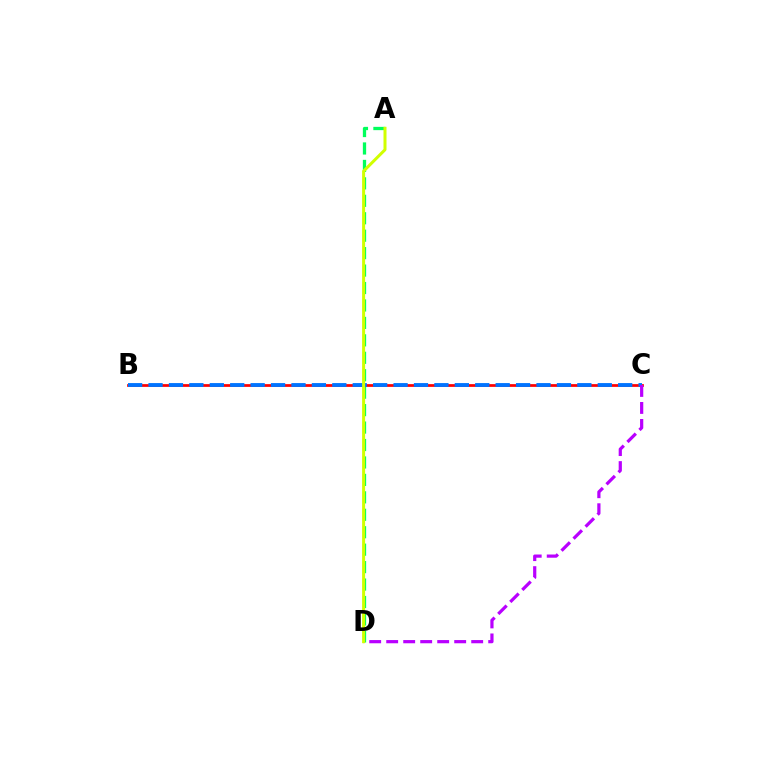{('A', 'D'): [{'color': '#00ff5c', 'line_style': 'dashed', 'thickness': 2.37}, {'color': '#d1ff00', 'line_style': 'solid', 'thickness': 2.17}], ('B', 'C'): [{'color': '#ff0000', 'line_style': 'solid', 'thickness': 1.97}, {'color': '#0074ff', 'line_style': 'dashed', 'thickness': 2.77}], ('C', 'D'): [{'color': '#b900ff', 'line_style': 'dashed', 'thickness': 2.31}]}